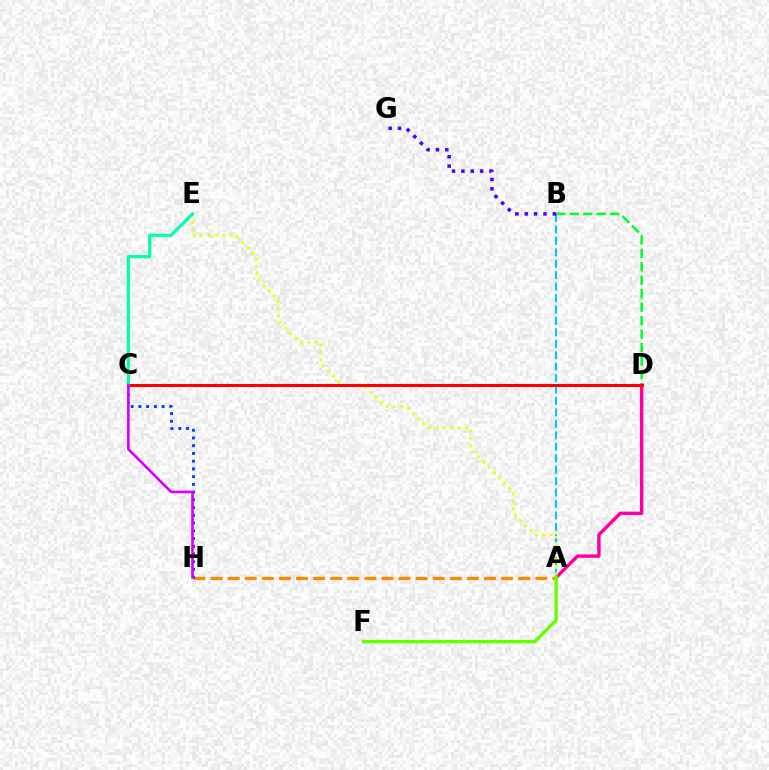{('A', 'D'): [{'color': '#ff00a0', 'line_style': 'solid', 'thickness': 2.46}], ('B', 'D'): [{'color': '#00ff27', 'line_style': 'dashed', 'thickness': 1.83}], ('A', 'B'): [{'color': '#00c7ff', 'line_style': 'dashed', 'thickness': 1.55}], ('A', 'E'): [{'color': '#eeff00', 'line_style': 'dotted', 'thickness': 2.0}], ('C', 'D'): [{'color': '#ff0000', 'line_style': 'solid', 'thickness': 2.18}], ('A', 'H'): [{'color': '#ff8800', 'line_style': 'dashed', 'thickness': 2.32}], ('C', 'H'): [{'color': '#003fff', 'line_style': 'dotted', 'thickness': 2.1}, {'color': '#d600ff', 'line_style': 'solid', 'thickness': 1.9}], ('C', 'E'): [{'color': '#00ffaf', 'line_style': 'solid', 'thickness': 2.3}], ('B', 'G'): [{'color': '#4f00ff', 'line_style': 'dotted', 'thickness': 2.54}], ('A', 'F'): [{'color': '#66ff00', 'line_style': 'solid', 'thickness': 2.4}]}